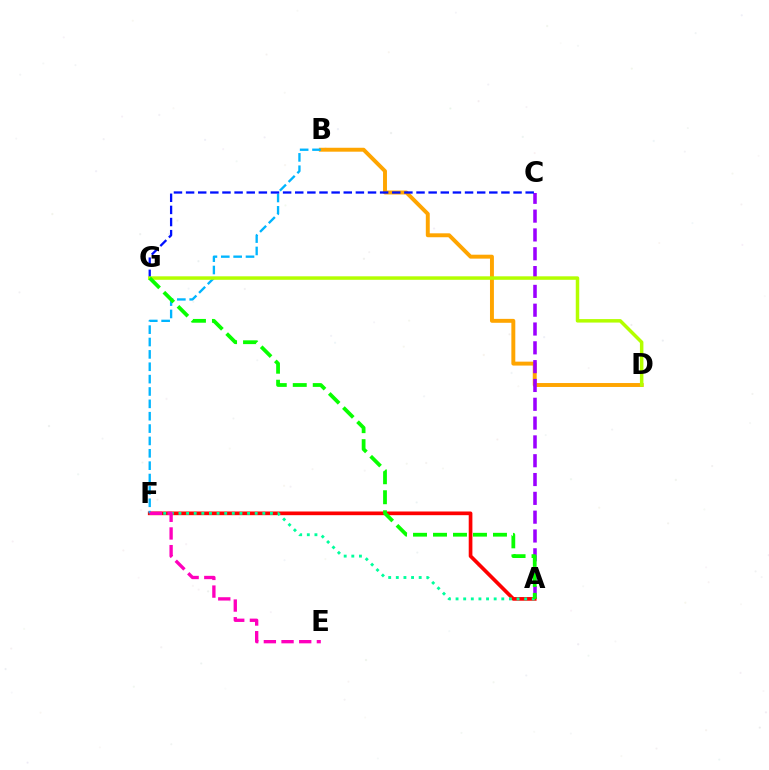{('B', 'D'): [{'color': '#ffa500', 'line_style': 'solid', 'thickness': 2.83}], ('A', 'C'): [{'color': '#9b00ff', 'line_style': 'dashed', 'thickness': 2.56}], ('A', 'F'): [{'color': '#ff0000', 'line_style': 'solid', 'thickness': 2.65}, {'color': '#00ff9d', 'line_style': 'dotted', 'thickness': 2.07}], ('B', 'F'): [{'color': '#00b5ff', 'line_style': 'dashed', 'thickness': 1.68}], ('C', 'G'): [{'color': '#0010ff', 'line_style': 'dashed', 'thickness': 1.65}], ('D', 'G'): [{'color': '#b3ff00', 'line_style': 'solid', 'thickness': 2.51}], ('E', 'F'): [{'color': '#ff00bd', 'line_style': 'dashed', 'thickness': 2.4}], ('A', 'G'): [{'color': '#08ff00', 'line_style': 'dashed', 'thickness': 2.72}]}